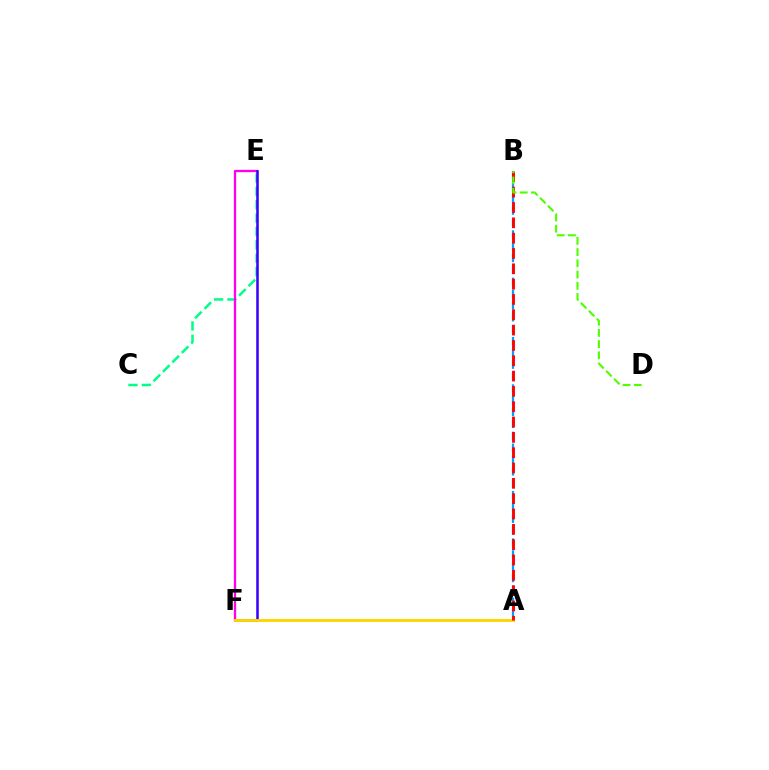{('A', 'B'): [{'color': '#009eff', 'line_style': 'dashed', 'thickness': 1.61}, {'color': '#ff0000', 'line_style': 'dashed', 'thickness': 2.08}], ('C', 'E'): [{'color': '#00ff86', 'line_style': 'dashed', 'thickness': 1.81}], ('E', 'F'): [{'color': '#ff00ed', 'line_style': 'solid', 'thickness': 1.66}, {'color': '#3700ff', 'line_style': 'solid', 'thickness': 1.83}], ('A', 'F'): [{'color': '#ffd500', 'line_style': 'solid', 'thickness': 2.09}], ('B', 'D'): [{'color': '#4fff00', 'line_style': 'dashed', 'thickness': 1.52}]}